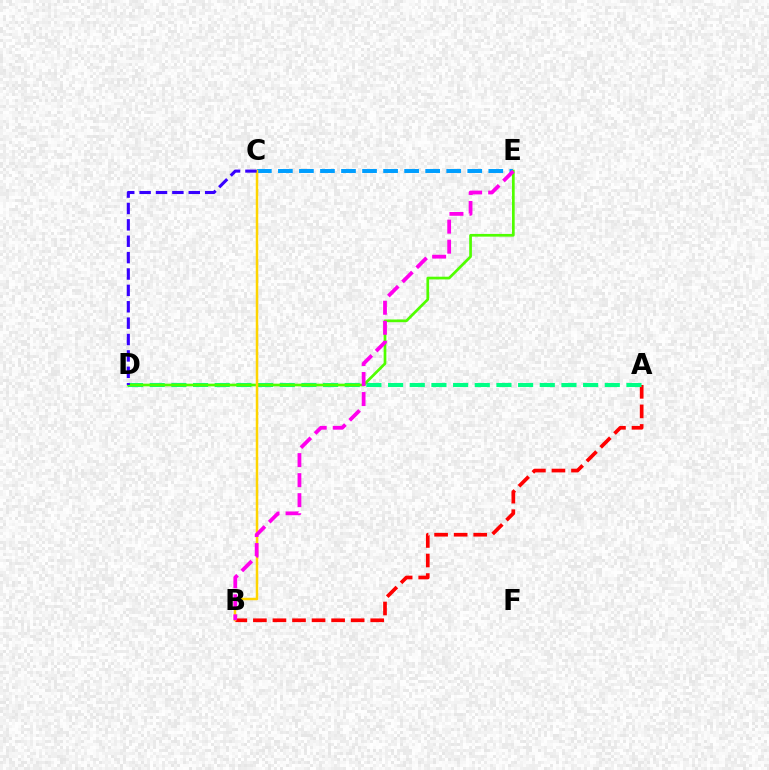{('A', 'B'): [{'color': '#ff0000', 'line_style': 'dashed', 'thickness': 2.66}], ('C', 'E'): [{'color': '#009eff', 'line_style': 'dashed', 'thickness': 2.86}], ('A', 'D'): [{'color': '#00ff86', 'line_style': 'dashed', 'thickness': 2.94}], ('D', 'E'): [{'color': '#4fff00', 'line_style': 'solid', 'thickness': 1.94}], ('B', 'C'): [{'color': '#ffd500', 'line_style': 'solid', 'thickness': 1.79}], ('C', 'D'): [{'color': '#3700ff', 'line_style': 'dashed', 'thickness': 2.23}], ('B', 'E'): [{'color': '#ff00ed', 'line_style': 'dashed', 'thickness': 2.72}]}